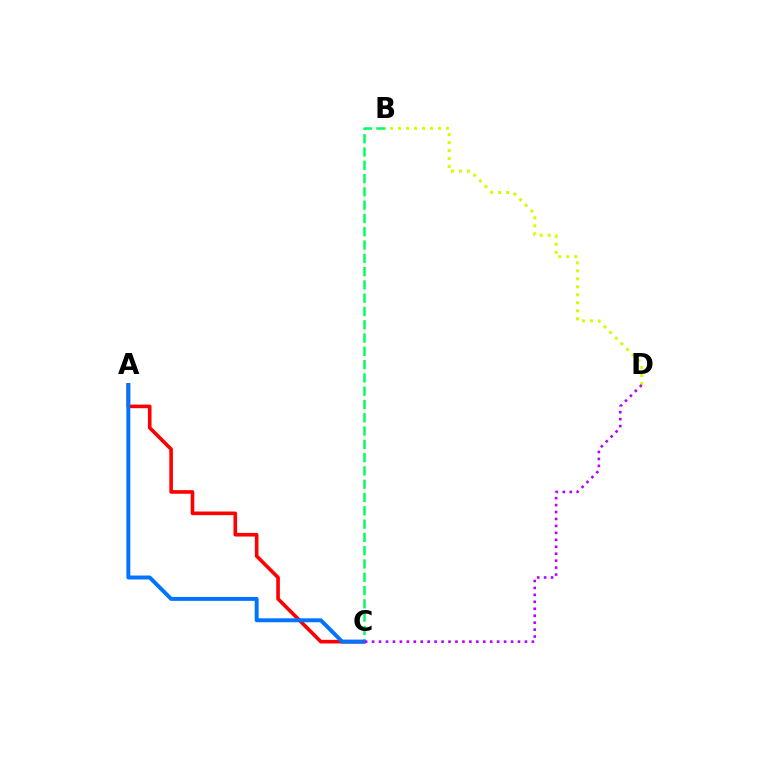{('B', 'D'): [{'color': '#d1ff00', 'line_style': 'dotted', 'thickness': 2.17}], ('A', 'C'): [{'color': '#ff0000', 'line_style': 'solid', 'thickness': 2.6}, {'color': '#0074ff', 'line_style': 'solid', 'thickness': 2.84}], ('B', 'C'): [{'color': '#00ff5c', 'line_style': 'dashed', 'thickness': 1.81}], ('C', 'D'): [{'color': '#b900ff', 'line_style': 'dotted', 'thickness': 1.89}]}